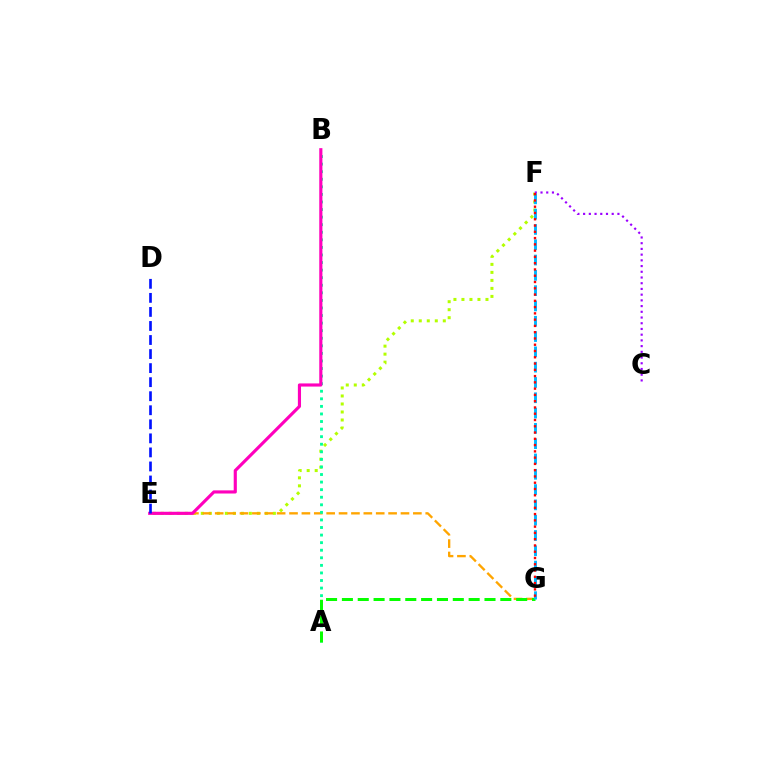{('E', 'F'): [{'color': '#b3ff00', 'line_style': 'dotted', 'thickness': 2.18}], ('E', 'G'): [{'color': '#ffa500', 'line_style': 'dashed', 'thickness': 1.68}], ('A', 'B'): [{'color': '#00ff9d', 'line_style': 'dotted', 'thickness': 2.06}], ('C', 'F'): [{'color': '#9b00ff', 'line_style': 'dotted', 'thickness': 1.55}], ('A', 'G'): [{'color': '#08ff00', 'line_style': 'dashed', 'thickness': 2.15}], ('F', 'G'): [{'color': '#00b5ff', 'line_style': 'dashed', 'thickness': 2.08}, {'color': '#ff0000', 'line_style': 'dotted', 'thickness': 1.7}], ('B', 'E'): [{'color': '#ff00bd', 'line_style': 'solid', 'thickness': 2.26}], ('D', 'E'): [{'color': '#0010ff', 'line_style': 'dashed', 'thickness': 1.91}]}